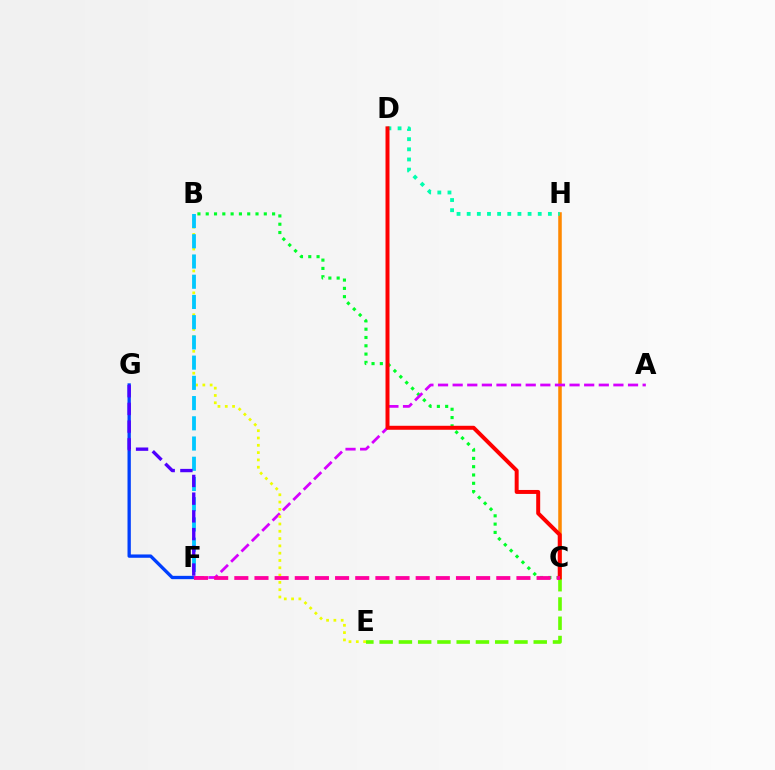{('F', 'G'): [{'color': '#003fff', 'line_style': 'solid', 'thickness': 2.39}, {'color': '#4f00ff', 'line_style': 'dashed', 'thickness': 2.41}], ('B', 'C'): [{'color': '#00ff27', 'line_style': 'dotted', 'thickness': 2.25}], ('C', 'H'): [{'color': '#ff8800', 'line_style': 'solid', 'thickness': 2.54}], ('D', 'H'): [{'color': '#00ffaf', 'line_style': 'dotted', 'thickness': 2.76}], ('A', 'F'): [{'color': '#d600ff', 'line_style': 'dashed', 'thickness': 1.99}], ('C', 'E'): [{'color': '#66ff00', 'line_style': 'dashed', 'thickness': 2.62}], ('C', 'D'): [{'color': '#ff0000', 'line_style': 'solid', 'thickness': 2.86}], ('B', 'E'): [{'color': '#eeff00', 'line_style': 'dotted', 'thickness': 1.98}], ('C', 'F'): [{'color': '#ff00a0', 'line_style': 'dashed', 'thickness': 2.74}], ('B', 'F'): [{'color': '#00c7ff', 'line_style': 'dashed', 'thickness': 2.75}]}